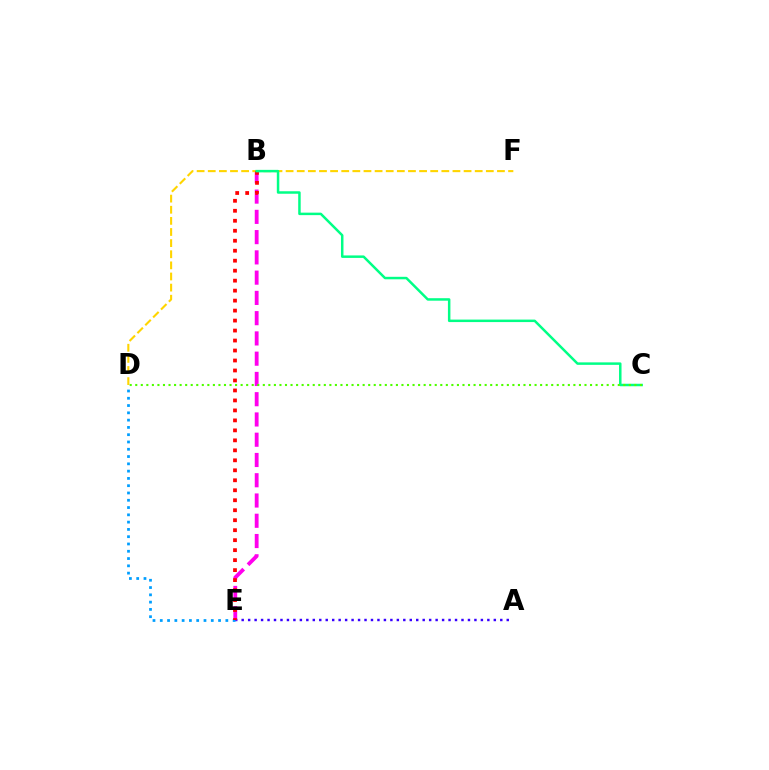{('A', 'E'): [{'color': '#3700ff', 'line_style': 'dotted', 'thickness': 1.76}], ('B', 'E'): [{'color': '#ff00ed', 'line_style': 'dashed', 'thickness': 2.75}, {'color': '#ff0000', 'line_style': 'dotted', 'thickness': 2.71}], ('D', 'F'): [{'color': '#ffd500', 'line_style': 'dashed', 'thickness': 1.51}], ('D', 'E'): [{'color': '#009eff', 'line_style': 'dotted', 'thickness': 1.98}], ('B', 'C'): [{'color': '#00ff86', 'line_style': 'solid', 'thickness': 1.79}], ('C', 'D'): [{'color': '#4fff00', 'line_style': 'dotted', 'thickness': 1.51}]}